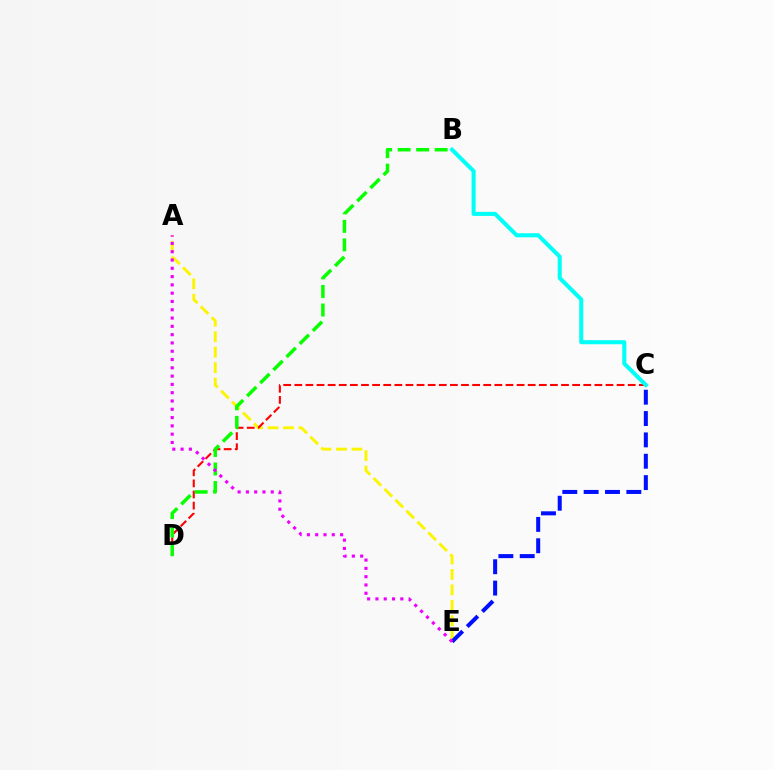{('A', 'E'): [{'color': '#fcf500', 'line_style': 'dashed', 'thickness': 2.1}, {'color': '#ee00ff', 'line_style': 'dotted', 'thickness': 2.25}], ('C', 'D'): [{'color': '#ff0000', 'line_style': 'dashed', 'thickness': 1.51}], ('B', 'D'): [{'color': '#08ff00', 'line_style': 'dashed', 'thickness': 2.52}], ('C', 'E'): [{'color': '#0010ff', 'line_style': 'dashed', 'thickness': 2.9}], ('B', 'C'): [{'color': '#00fff6', 'line_style': 'solid', 'thickness': 2.92}]}